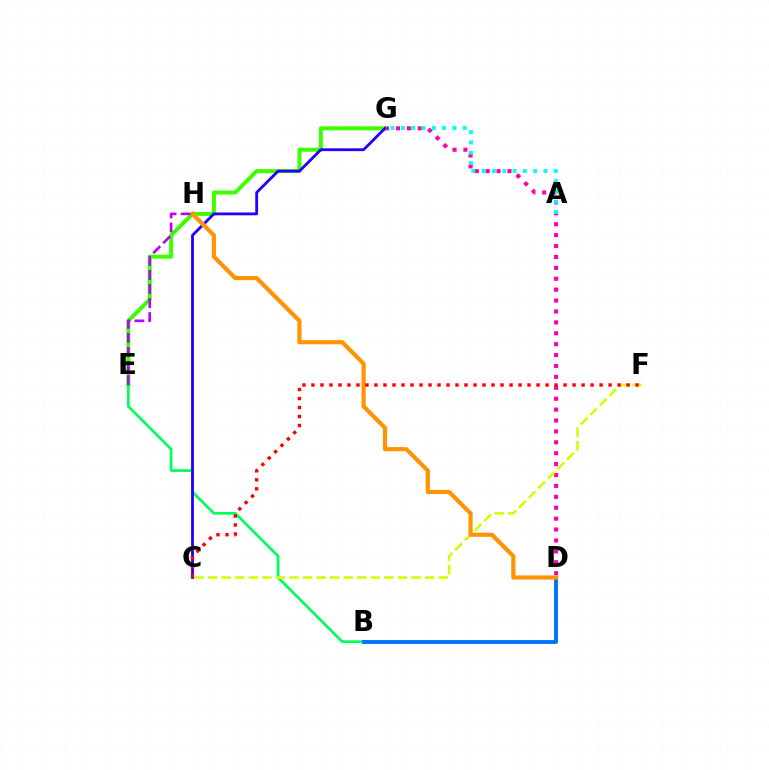{('D', 'G'): [{'color': '#ff00ac', 'line_style': 'dotted', 'thickness': 2.96}], ('A', 'G'): [{'color': '#00fff6', 'line_style': 'dotted', 'thickness': 2.8}], ('E', 'G'): [{'color': '#3dff00', 'line_style': 'solid', 'thickness': 2.89}], ('B', 'E'): [{'color': '#00ff5c', 'line_style': 'solid', 'thickness': 1.96}], ('C', 'G'): [{'color': '#2500ff', 'line_style': 'solid', 'thickness': 2.03}], ('C', 'F'): [{'color': '#d1ff00', 'line_style': 'dashed', 'thickness': 1.84}, {'color': '#ff0000', 'line_style': 'dotted', 'thickness': 2.45}], ('B', 'D'): [{'color': '#0074ff', 'line_style': 'solid', 'thickness': 2.79}], ('D', 'H'): [{'color': '#ff9400', 'line_style': 'solid', 'thickness': 3.0}], ('E', 'H'): [{'color': '#b900ff', 'line_style': 'dashed', 'thickness': 1.91}]}